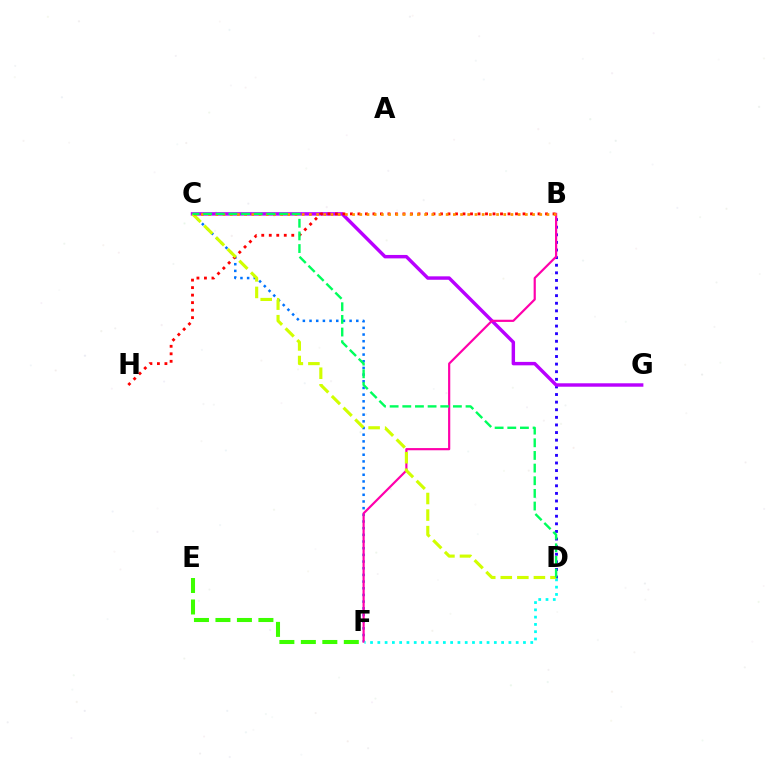{('B', 'D'): [{'color': '#2500ff', 'line_style': 'dotted', 'thickness': 2.07}], ('C', 'F'): [{'color': '#0074ff', 'line_style': 'dotted', 'thickness': 1.81}], ('C', 'G'): [{'color': '#b900ff', 'line_style': 'solid', 'thickness': 2.47}], ('B', 'F'): [{'color': '#ff00ac', 'line_style': 'solid', 'thickness': 1.57}], ('B', 'H'): [{'color': '#ff0000', 'line_style': 'dotted', 'thickness': 2.04}], ('E', 'F'): [{'color': '#3dff00', 'line_style': 'dashed', 'thickness': 2.92}], ('D', 'F'): [{'color': '#00fff6', 'line_style': 'dotted', 'thickness': 1.98}], ('C', 'D'): [{'color': '#d1ff00', 'line_style': 'dashed', 'thickness': 2.25}, {'color': '#00ff5c', 'line_style': 'dashed', 'thickness': 1.72}], ('B', 'C'): [{'color': '#ff9400', 'line_style': 'dotted', 'thickness': 1.96}]}